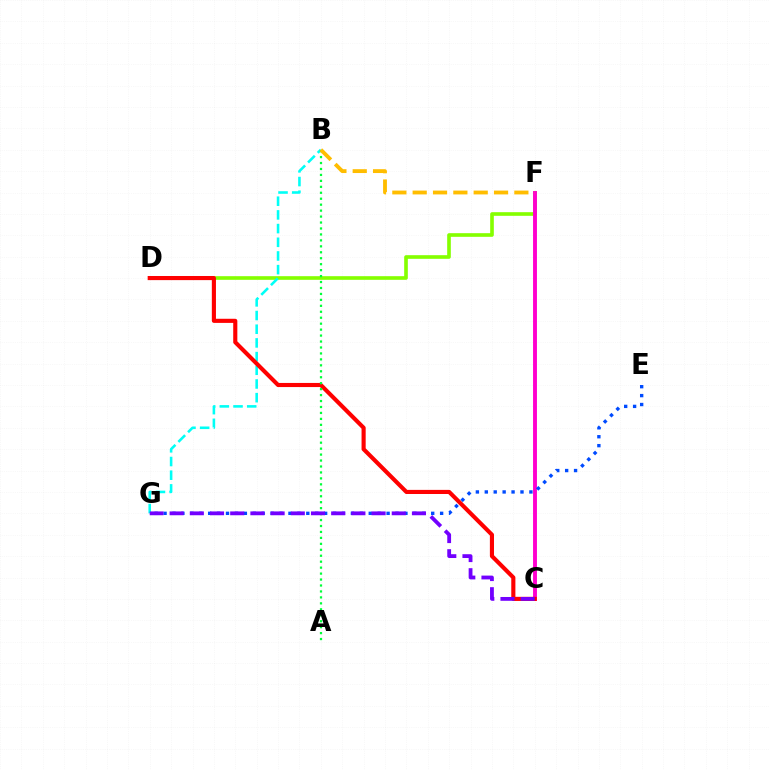{('D', 'F'): [{'color': '#84ff00', 'line_style': 'solid', 'thickness': 2.62}], ('C', 'F'): [{'color': '#ff00cf', 'line_style': 'solid', 'thickness': 2.81}], ('B', 'G'): [{'color': '#00fff6', 'line_style': 'dashed', 'thickness': 1.86}], ('E', 'G'): [{'color': '#004bff', 'line_style': 'dotted', 'thickness': 2.42}], ('C', 'D'): [{'color': '#ff0000', 'line_style': 'solid', 'thickness': 2.97}], ('A', 'B'): [{'color': '#00ff39', 'line_style': 'dotted', 'thickness': 1.62}], ('B', 'F'): [{'color': '#ffbd00', 'line_style': 'dashed', 'thickness': 2.76}], ('C', 'G'): [{'color': '#7200ff', 'line_style': 'dashed', 'thickness': 2.74}]}